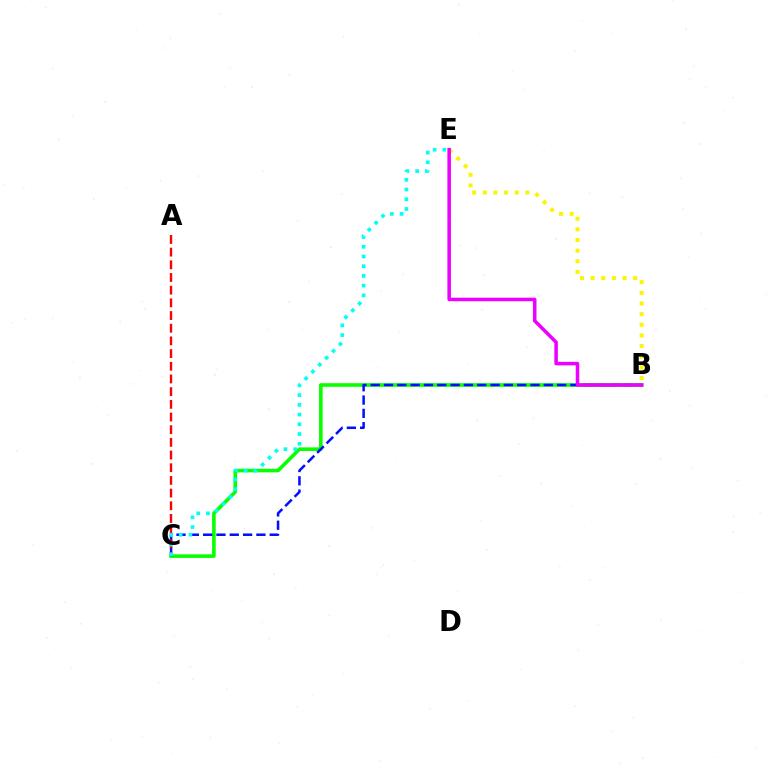{('B', 'C'): [{'color': '#08ff00', 'line_style': 'solid', 'thickness': 2.59}, {'color': '#0010ff', 'line_style': 'dashed', 'thickness': 1.81}], ('A', 'C'): [{'color': '#ff0000', 'line_style': 'dashed', 'thickness': 1.72}], ('B', 'E'): [{'color': '#fcf500', 'line_style': 'dotted', 'thickness': 2.89}, {'color': '#ee00ff', 'line_style': 'solid', 'thickness': 2.53}], ('C', 'E'): [{'color': '#00fff6', 'line_style': 'dotted', 'thickness': 2.64}]}